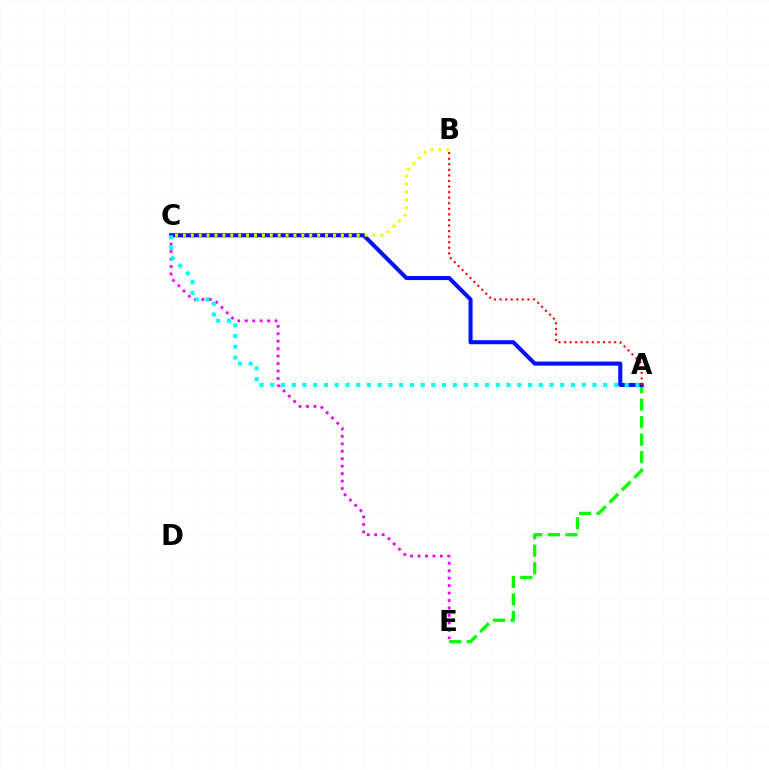{('A', 'E'): [{'color': '#08ff00', 'line_style': 'dashed', 'thickness': 2.38}], ('A', 'C'): [{'color': '#0010ff', 'line_style': 'solid', 'thickness': 2.91}, {'color': '#00fff6', 'line_style': 'dotted', 'thickness': 2.92}], ('C', 'E'): [{'color': '#ee00ff', 'line_style': 'dotted', 'thickness': 2.03}], ('A', 'B'): [{'color': '#ff0000', 'line_style': 'dotted', 'thickness': 1.51}], ('B', 'C'): [{'color': '#fcf500', 'line_style': 'dotted', 'thickness': 2.15}]}